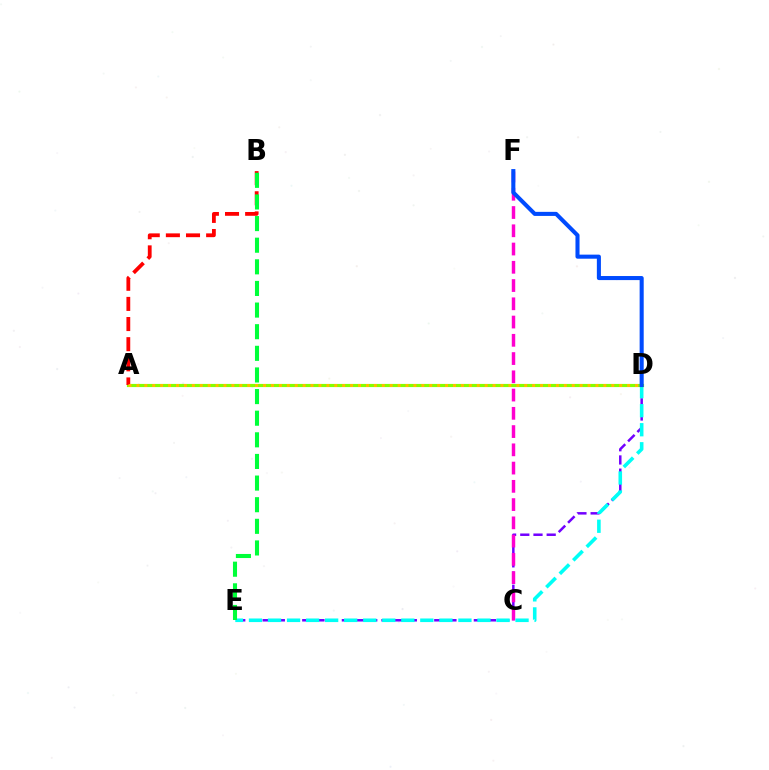{('D', 'E'): [{'color': '#7200ff', 'line_style': 'dashed', 'thickness': 1.79}, {'color': '#00fff6', 'line_style': 'dashed', 'thickness': 2.59}], ('C', 'F'): [{'color': '#ff00cf', 'line_style': 'dashed', 'thickness': 2.48}], ('A', 'D'): [{'color': '#84ff00', 'line_style': 'solid', 'thickness': 2.28}, {'color': '#ffbd00', 'line_style': 'dotted', 'thickness': 2.15}], ('A', 'B'): [{'color': '#ff0000', 'line_style': 'dashed', 'thickness': 2.73}], ('B', 'E'): [{'color': '#00ff39', 'line_style': 'dashed', 'thickness': 2.94}], ('D', 'F'): [{'color': '#004bff', 'line_style': 'solid', 'thickness': 2.93}]}